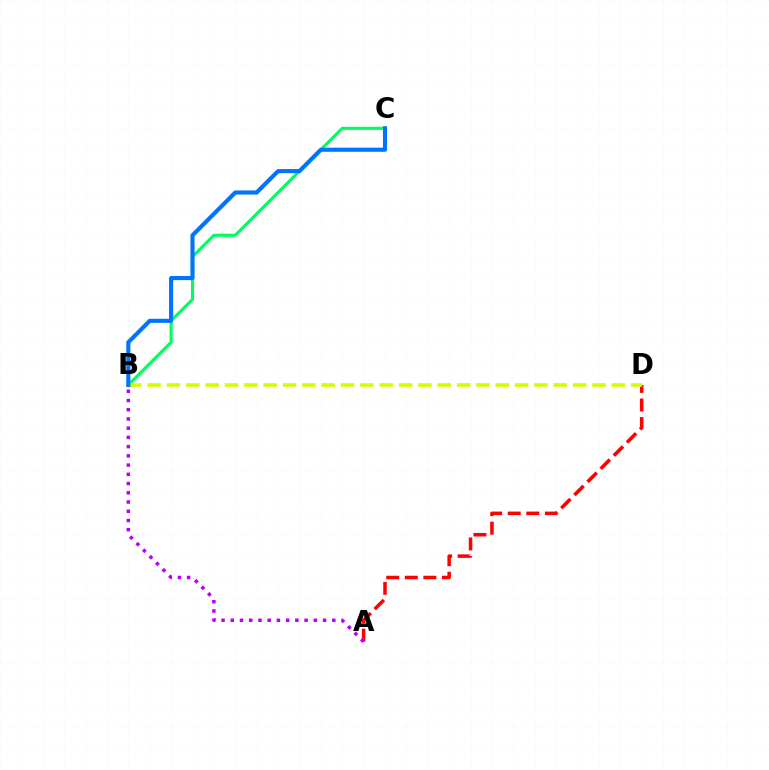{('B', 'C'): [{'color': '#00ff5c', 'line_style': 'solid', 'thickness': 2.25}, {'color': '#0074ff', 'line_style': 'solid', 'thickness': 2.97}], ('A', 'D'): [{'color': '#ff0000', 'line_style': 'dashed', 'thickness': 2.52}], ('B', 'D'): [{'color': '#d1ff00', 'line_style': 'dashed', 'thickness': 2.63}], ('A', 'B'): [{'color': '#b900ff', 'line_style': 'dotted', 'thickness': 2.51}]}